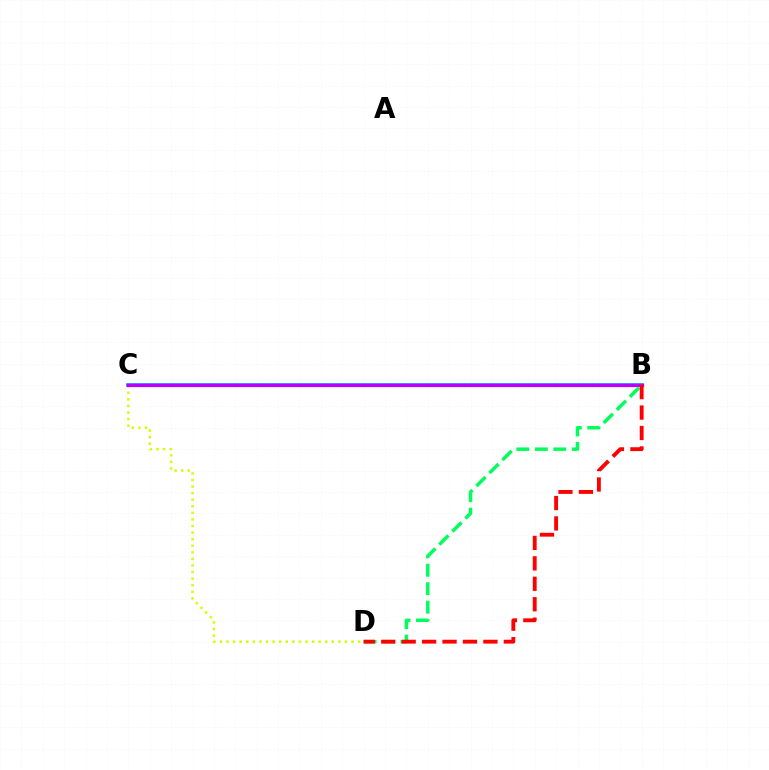{('C', 'D'): [{'color': '#d1ff00', 'line_style': 'dotted', 'thickness': 1.79}], ('B', 'C'): [{'color': '#0074ff', 'line_style': 'solid', 'thickness': 2.54}, {'color': '#b900ff', 'line_style': 'solid', 'thickness': 2.29}], ('B', 'D'): [{'color': '#00ff5c', 'line_style': 'dashed', 'thickness': 2.51}, {'color': '#ff0000', 'line_style': 'dashed', 'thickness': 2.78}]}